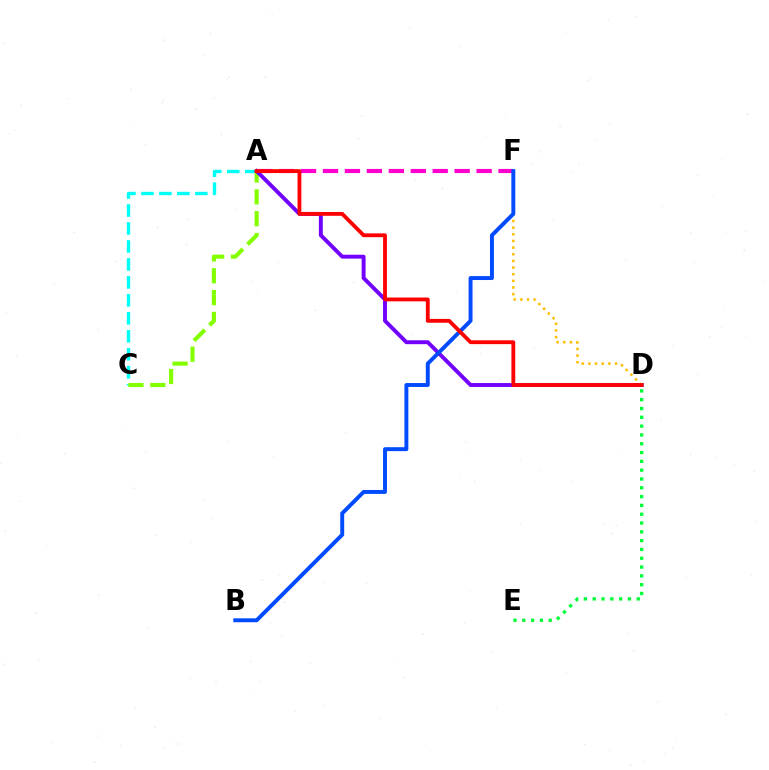{('A', 'F'): [{'color': '#ff00cf', 'line_style': 'dashed', 'thickness': 2.98}], ('A', 'C'): [{'color': '#00fff6', 'line_style': 'dashed', 'thickness': 2.44}, {'color': '#84ff00', 'line_style': 'dashed', 'thickness': 2.97}], ('A', 'D'): [{'color': '#7200ff', 'line_style': 'solid', 'thickness': 2.81}, {'color': '#ff0000', 'line_style': 'solid', 'thickness': 2.75}], ('D', 'F'): [{'color': '#ffbd00', 'line_style': 'dotted', 'thickness': 1.81}], ('B', 'F'): [{'color': '#004bff', 'line_style': 'solid', 'thickness': 2.83}], ('D', 'E'): [{'color': '#00ff39', 'line_style': 'dotted', 'thickness': 2.39}]}